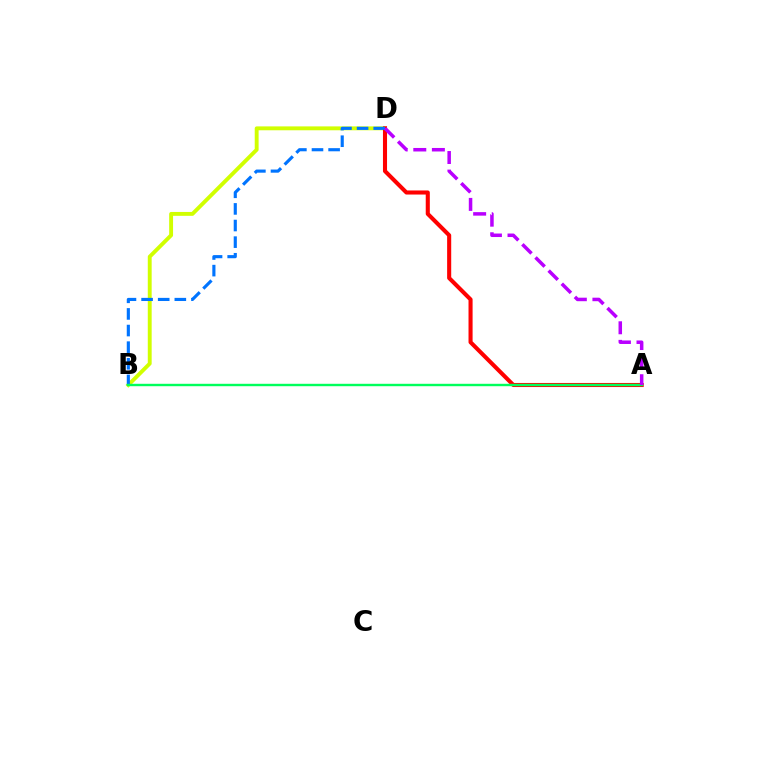{('B', 'D'): [{'color': '#d1ff00', 'line_style': 'solid', 'thickness': 2.8}, {'color': '#0074ff', 'line_style': 'dashed', 'thickness': 2.26}], ('A', 'D'): [{'color': '#ff0000', 'line_style': 'solid', 'thickness': 2.94}, {'color': '#b900ff', 'line_style': 'dashed', 'thickness': 2.52}], ('A', 'B'): [{'color': '#00ff5c', 'line_style': 'solid', 'thickness': 1.73}]}